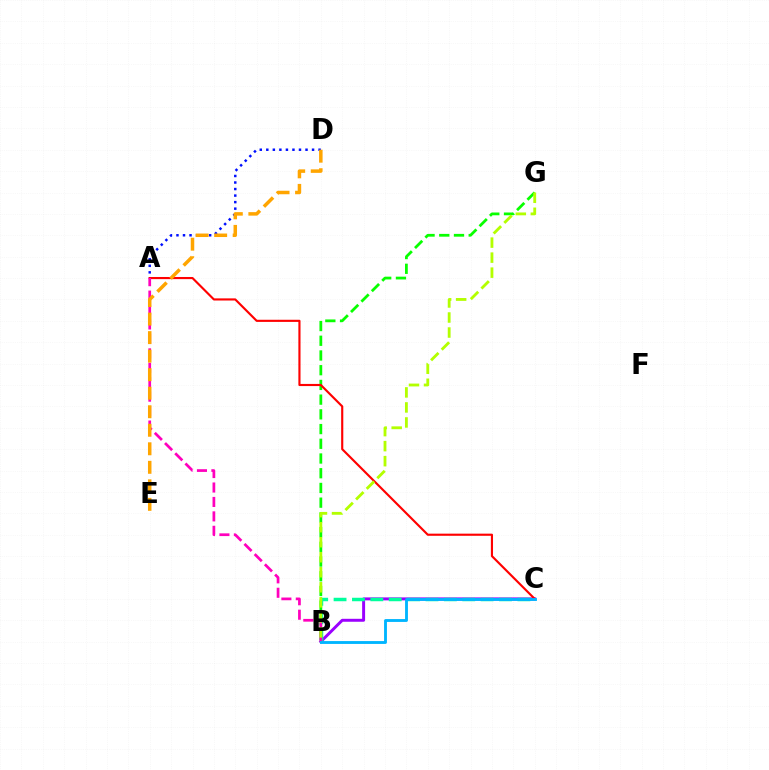{('B', 'G'): [{'color': '#08ff00', 'line_style': 'dashed', 'thickness': 2.0}, {'color': '#b3ff00', 'line_style': 'dashed', 'thickness': 2.04}], ('B', 'C'): [{'color': '#9b00ff', 'line_style': 'solid', 'thickness': 2.13}, {'color': '#00ff9d', 'line_style': 'dashed', 'thickness': 2.5}, {'color': '#00b5ff', 'line_style': 'solid', 'thickness': 2.06}], ('A', 'D'): [{'color': '#0010ff', 'line_style': 'dotted', 'thickness': 1.78}], ('A', 'C'): [{'color': '#ff0000', 'line_style': 'solid', 'thickness': 1.54}], ('A', 'B'): [{'color': '#ff00bd', 'line_style': 'dashed', 'thickness': 1.96}], ('D', 'E'): [{'color': '#ffa500', 'line_style': 'dashed', 'thickness': 2.52}]}